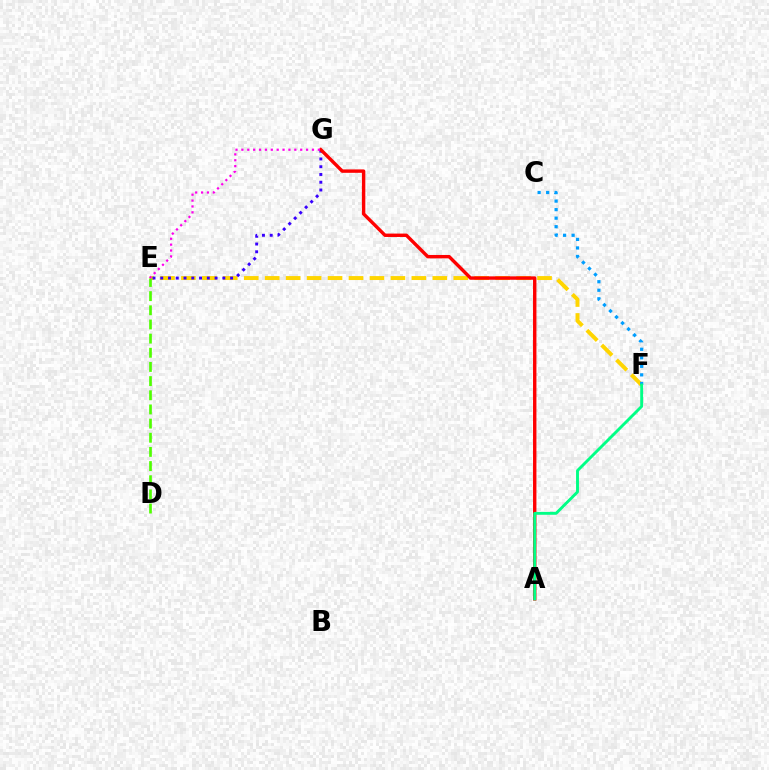{('E', 'F'): [{'color': '#ffd500', 'line_style': 'dashed', 'thickness': 2.85}], ('D', 'E'): [{'color': '#4fff00', 'line_style': 'dashed', 'thickness': 1.92}], ('E', 'G'): [{'color': '#3700ff', 'line_style': 'dotted', 'thickness': 2.11}, {'color': '#ff00ed', 'line_style': 'dotted', 'thickness': 1.6}], ('C', 'F'): [{'color': '#009eff', 'line_style': 'dotted', 'thickness': 2.32}], ('A', 'G'): [{'color': '#ff0000', 'line_style': 'solid', 'thickness': 2.45}], ('A', 'F'): [{'color': '#00ff86', 'line_style': 'solid', 'thickness': 2.08}]}